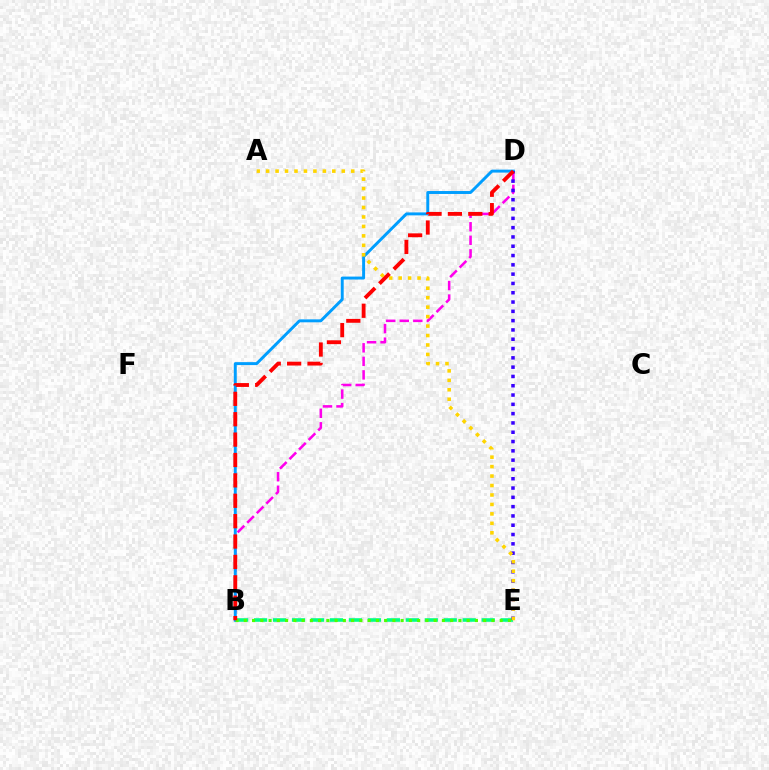{('B', 'E'): [{'color': '#00ff86', 'line_style': 'dashed', 'thickness': 2.58}, {'color': '#4fff00', 'line_style': 'dotted', 'thickness': 2.24}], ('B', 'D'): [{'color': '#ff00ed', 'line_style': 'dashed', 'thickness': 1.84}, {'color': '#009eff', 'line_style': 'solid', 'thickness': 2.12}, {'color': '#ff0000', 'line_style': 'dashed', 'thickness': 2.77}], ('D', 'E'): [{'color': '#3700ff', 'line_style': 'dotted', 'thickness': 2.53}], ('A', 'E'): [{'color': '#ffd500', 'line_style': 'dotted', 'thickness': 2.57}]}